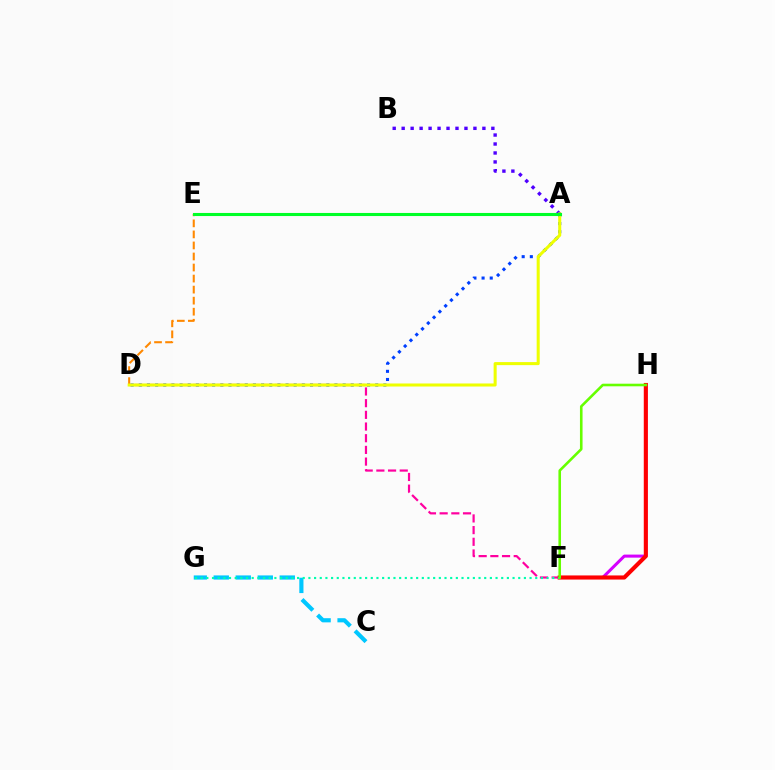{('F', 'H'): [{'color': '#d600ff', 'line_style': 'solid', 'thickness': 2.19}, {'color': '#ff0000', 'line_style': 'solid', 'thickness': 2.96}, {'color': '#66ff00', 'line_style': 'solid', 'thickness': 1.87}], ('D', 'E'): [{'color': '#ff8800', 'line_style': 'dashed', 'thickness': 1.5}], ('C', 'G'): [{'color': '#00c7ff', 'line_style': 'dashed', 'thickness': 2.99}], ('A', 'B'): [{'color': '#4f00ff', 'line_style': 'dotted', 'thickness': 2.44}], ('D', 'F'): [{'color': '#ff00a0', 'line_style': 'dashed', 'thickness': 1.59}], ('A', 'D'): [{'color': '#003fff', 'line_style': 'dotted', 'thickness': 2.21}, {'color': '#eeff00', 'line_style': 'solid', 'thickness': 2.19}], ('A', 'E'): [{'color': '#00ff27', 'line_style': 'solid', 'thickness': 2.22}], ('F', 'G'): [{'color': '#00ffaf', 'line_style': 'dotted', 'thickness': 1.54}]}